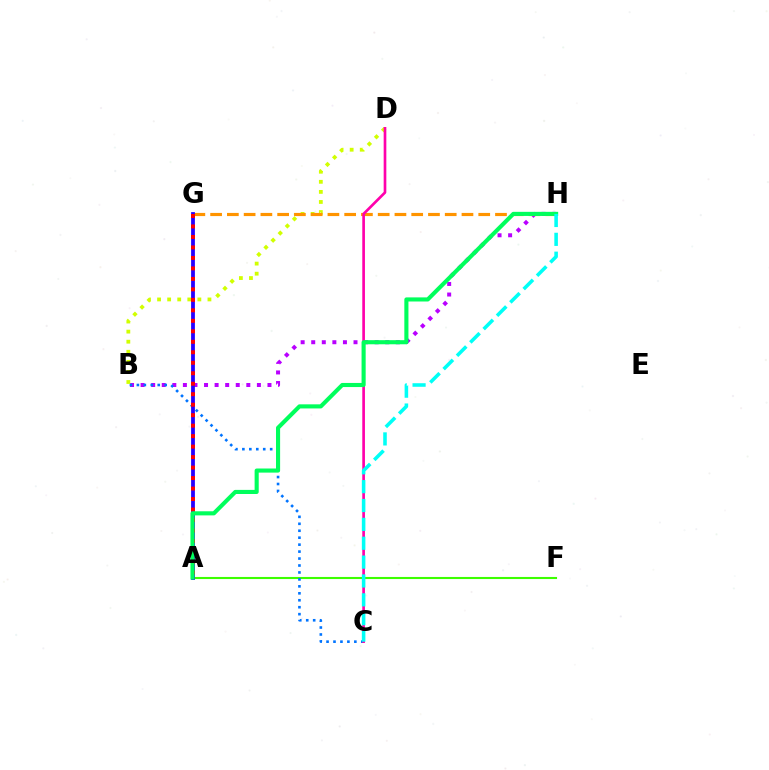{('A', 'F'): [{'color': '#3dff00', 'line_style': 'solid', 'thickness': 1.51}], ('B', 'H'): [{'color': '#b900ff', 'line_style': 'dotted', 'thickness': 2.87}], ('B', 'C'): [{'color': '#0074ff', 'line_style': 'dotted', 'thickness': 1.89}], ('B', 'D'): [{'color': '#d1ff00', 'line_style': 'dotted', 'thickness': 2.74}], ('G', 'H'): [{'color': '#ff9400', 'line_style': 'dashed', 'thickness': 2.28}], ('A', 'G'): [{'color': '#2500ff', 'line_style': 'solid', 'thickness': 2.72}, {'color': '#ff0000', 'line_style': 'dotted', 'thickness': 2.85}], ('C', 'D'): [{'color': '#ff00ac', 'line_style': 'solid', 'thickness': 1.92}], ('A', 'H'): [{'color': '#00ff5c', 'line_style': 'solid', 'thickness': 2.96}], ('C', 'H'): [{'color': '#00fff6', 'line_style': 'dashed', 'thickness': 2.56}]}